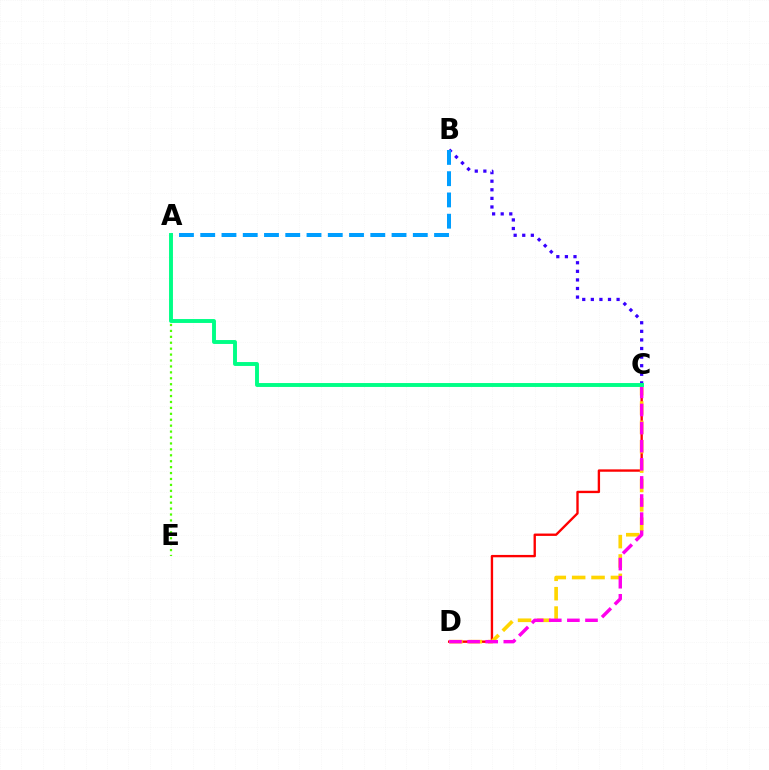{('B', 'C'): [{'color': '#3700ff', 'line_style': 'dotted', 'thickness': 2.33}], ('C', 'D'): [{'color': '#ff0000', 'line_style': 'solid', 'thickness': 1.7}, {'color': '#ffd500', 'line_style': 'dashed', 'thickness': 2.63}, {'color': '#ff00ed', 'line_style': 'dashed', 'thickness': 2.46}], ('A', 'B'): [{'color': '#009eff', 'line_style': 'dashed', 'thickness': 2.89}], ('A', 'E'): [{'color': '#4fff00', 'line_style': 'dotted', 'thickness': 1.61}], ('A', 'C'): [{'color': '#00ff86', 'line_style': 'solid', 'thickness': 2.81}]}